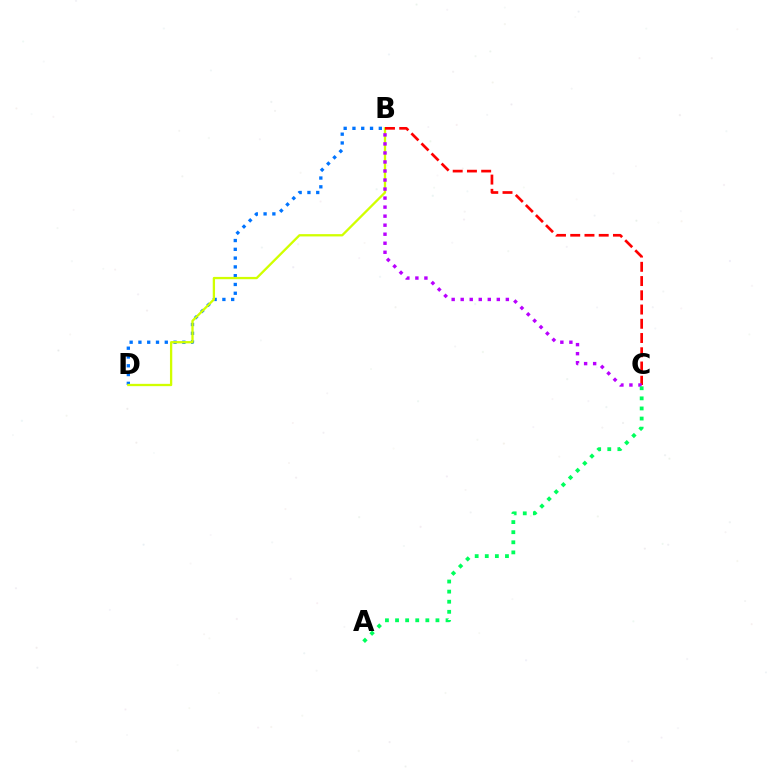{('B', 'D'): [{'color': '#0074ff', 'line_style': 'dotted', 'thickness': 2.39}, {'color': '#d1ff00', 'line_style': 'solid', 'thickness': 1.66}], ('B', 'C'): [{'color': '#ff0000', 'line_style': 'dashed', 'thickness': 1.93}, {'color': '#b900ff', 'line_style': 'dotted', 'thickness': 2.45}], ('A', 'C'): [{'color': '#00ff5c', 'line_style': 'dotted', 'thickness': 2.74}]}